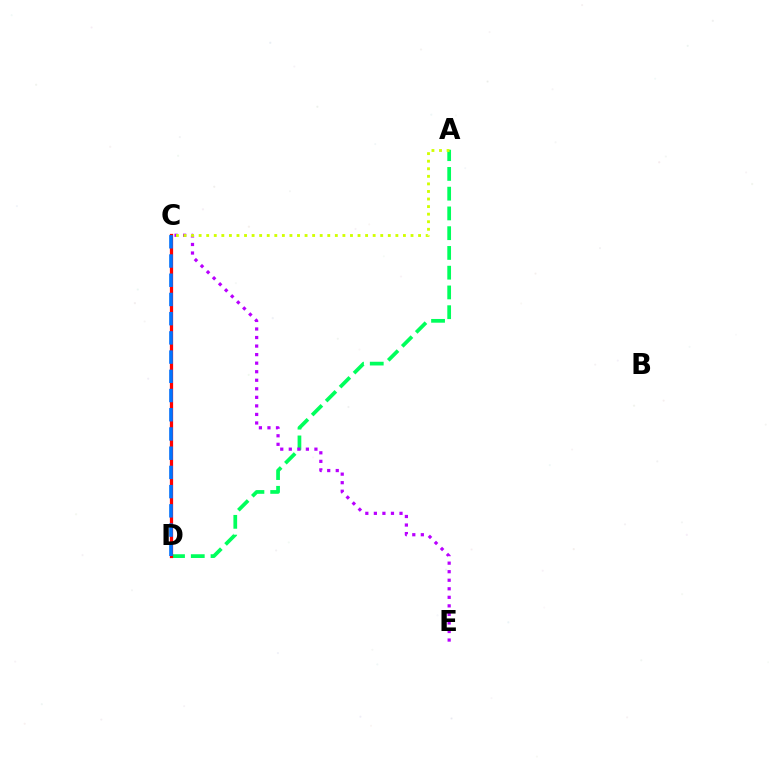{('A', 'D'): [{'color': '#00ff5c', 'line_style': 'dashed', 'thickness': 2.68}], ('C', 'E'): [{'color': '#b900ff', 'line_style': 'dotted', 'thickness': 2.32}], ('A', 'C'): [{'color': '#d1ff00', 'line_style': 'dotted', 'thickness': 2.06}], ('C', 'D'): [{'color': '#ff0000', 'line_style': 'solid', 'thickness': 2.33}, {'color': '#0074ff', 'line_style': 'dashed', 'thickness': 2.61}]}